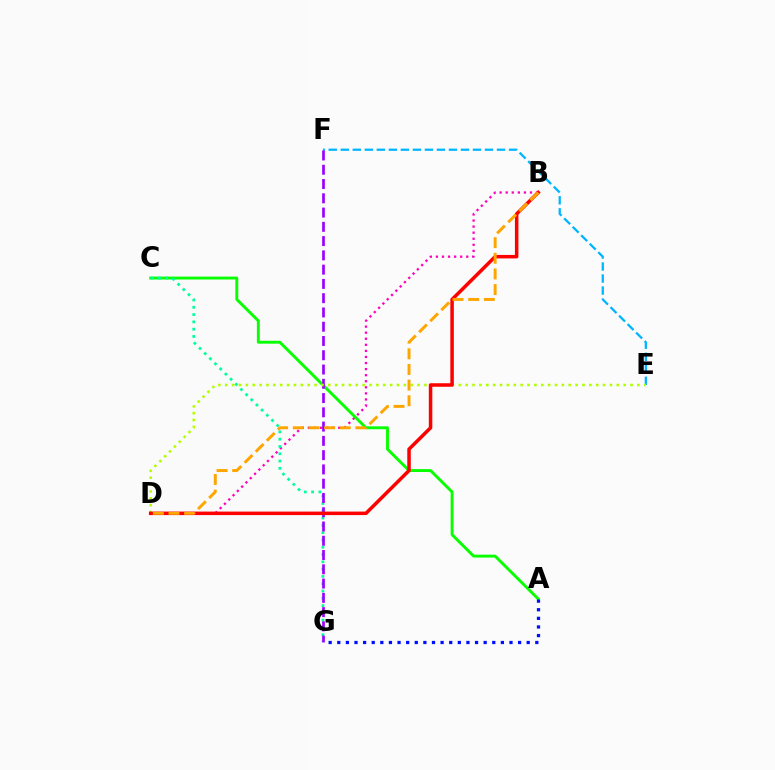{('B', 'D'): [{'color': '#ff00bd', 'line_style': 'dotted', 'thickness': 1.65}, {'color': '#ff0000', 'line_style': 'solid', 'thickness': 2.52}, {'color': '#ffa500', 'line_style': 'dashed', 'thickness': 2.13}], ('A', 'C'): [{'color': '#08ff00', 'line_style': 'solid', 'thickness': 2.09}], ('C', 'G'): [{'color': '#00ff9d', 'line_style': 'dotted', 'thickness': 1.98}], ('E', 'F'): [{'color': '#00b5ff', 'line_style': 'dashed', 'thickness': 1.63}], ('F', 'G'): [{'color': '#9b00ff', 'line_style': 'dashed', 'thickness': 1.94}], ('D', 'E'): [{'color': '#b3ff00', 'line_style': 'dotted', 'thickness': 1.87}], ('A', 'G'): [{'color': '#0010ff', 'line_style': 'dotted', 'thickness': 2.34}]}